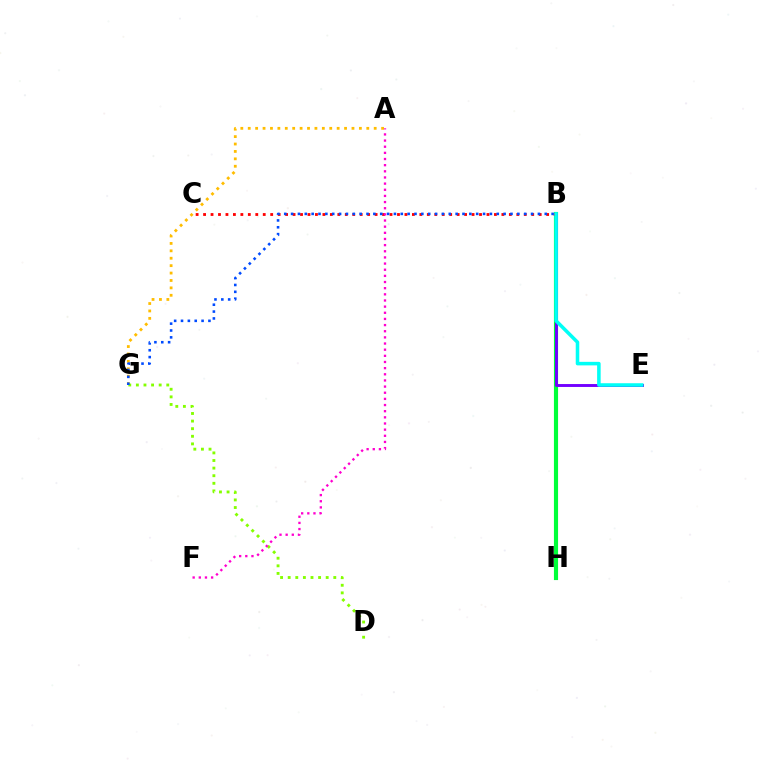{('B', 'H'): [{'color': '#00ff39', 'line_style': 'solid', 'thickness': 2.98}], ('B', 'E'): [{'color': '#7200ff', 'line_style': 'solid', 'thickness': 2.1}, {'color': '#00fff6', 'line_style': 'solid', 'thickness': 2.55}], ('A', 'G'): [{'color': '#ffbd00', 'line_style': 'dotted', 'thickness': 2.01}], ('D', 'G'): [{'color': '#84ff00', 'line_style': 'dotted', 'thickness': 2.07}], ('B', 'C'): [{'color': '#ff0000', 'line_style': 'dotted', 'thickness': 2.03}], ('B', 'G'): [{'color': '#004bff', 'line_style': 'dotted', 'thickness': 1.86}], ('A', 'F'): [{'color': '#ff00cf', 'line_style': 'dotted', 'thickness': 1.67}]}